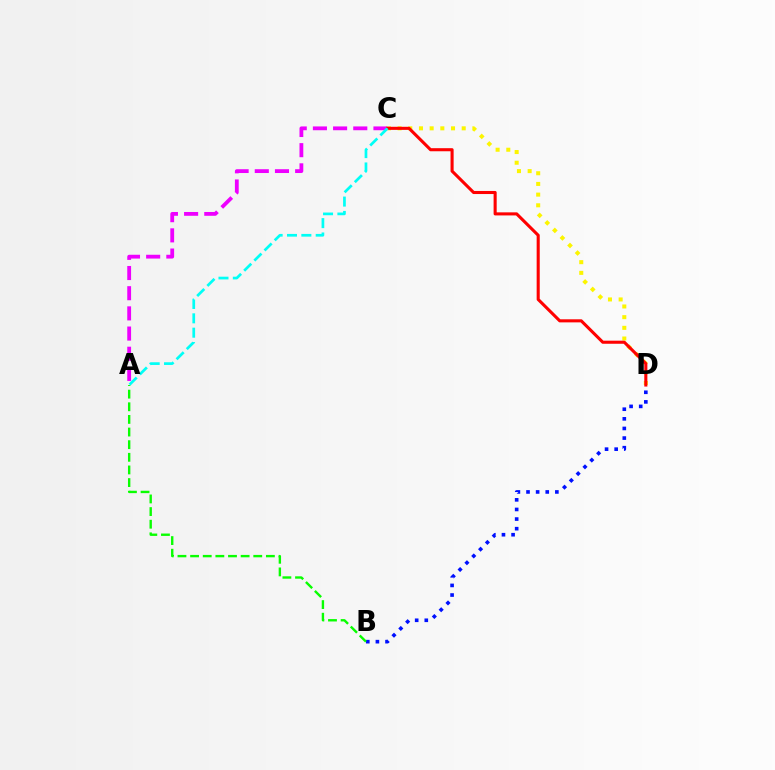{('B', 'D'): [{'color': '#0010ff', 'line_style': 'dotted', 'thickness': 2.61}], ('C', 'D'): [{'color': '#fcf500', 'line_style': 'dotted', 'thickness': 2.9}, {'color': '#ff0000', 'line_style': 'solid', 'thickness': 2.22}], ('A', 'C'): [{'color': '#ee00ff', 'line_style': 'dashed', 'thickness': 2.74}, {'color': '#00fff6', 'line_style': 'dashed', 'thickness': 1.95}], ('A', 'B'): [{'color': '#08ff00', 'line_style': 'dashed', 'thickness': 1.72}]}